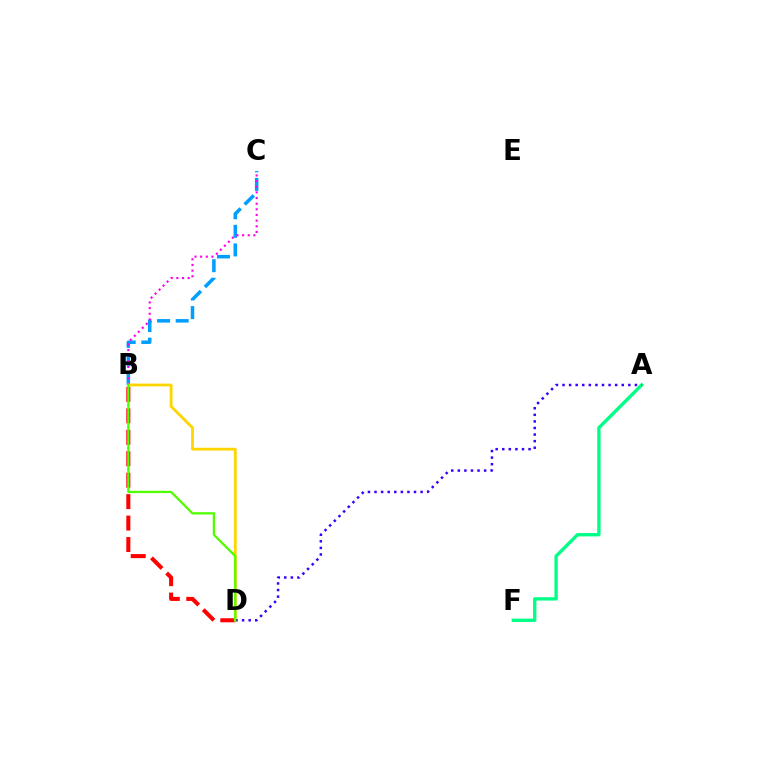{('B', 'C'): [{'color': '#009eff', 'line_style': 'dashed', 'thickness': 2.52}, {'color': '#ff00ed', 'line_style': 'dotted', 'thickness': 1.53}], ('B', 'D'): [{'color': '#ff0000', 'line_style': 'dashed', 'thickness': 2.91}, {'color': '#ffd500', 'line_style': 'solid', 'thickness': 2.02}, {'color': '#4fff00', 'line_style': 'solid', 'thickness': 1.64}], ('A', 'F'): [{'color': '#00ff86', 'line_style': 'solid', 'thickness': 2.41}], ('A', 'D'): [{'color': '#3700ff', 'line_style': 'dotted', 'thickness': 1.79}]}